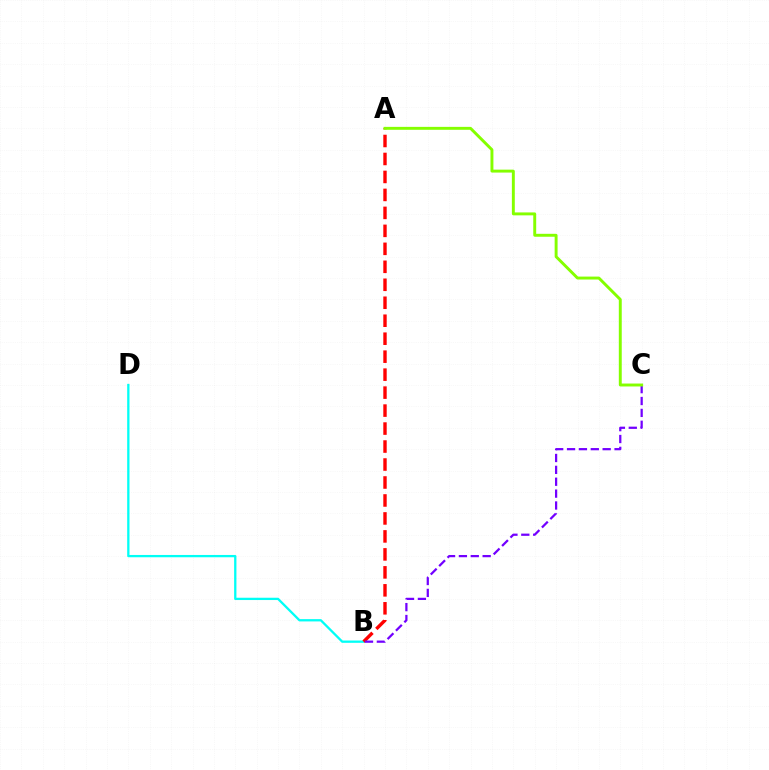{('B', 'D'): [{'color': '#00fff6', 'line_style': 'solid', 'thickness': 1.65}], ('A', 'B'): [{'color': '#ff0000', 'line_style': 'dashed', 'thickness': 2.44}], ('B', 'C'): [{'color': '#7200ff', 'line_style': 'dashed', 'thickness': 1.61}], ('A', 'C'): [{'color': '#84ff00', 'line_style': 'solid', 'thickness': 2.11}]}